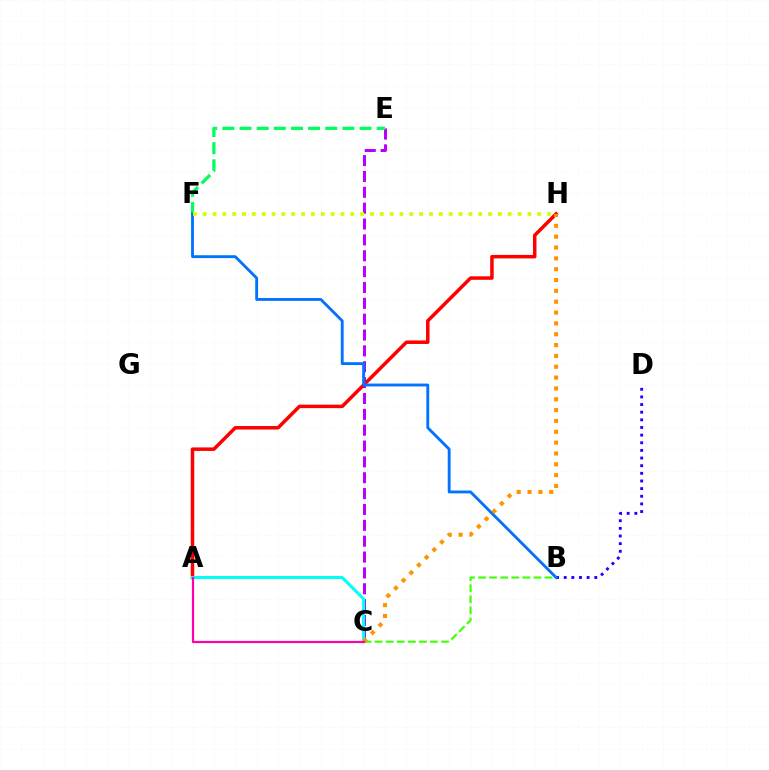{('B', 'D'): [{'color': '#2500ff', 'line_style': 'dotted', 'thickness': 2.08}], ('C', 'E'): [{'color': '#b900ff', 'line_style': 'dashed', 'thickness': 2.15}], ('B', 'C'): [{'color': '#3dff00', 'line_style': 'dashed', 'thickness': 1.51}], ('A', 'H'): [{'color': '#ff0000', 'line_style': 'solid', 'thickness': 2.52}], ('E', 'F'): [{'color': '#00ff5c', 'line_style': 'dashed', 'thickness': 2.33}], ('A', 'C'): [{'color': '#00fff6', 'line_style': 'solid', 'thickness': 2.18}, {'color': '#ff00ac', 'line_style': 'solid', 'thickness': 1.58}], ('B', 'F'): [{'color': '#0074ff', 'line_style': 'solid', 'thickness': 2.06}], ('C', 'H'): [{'color': '#ff9400', 'line_style': 'dotted', 'thickness': 2.94}], ('F', 'H'): [{'color': '#d1ff00', 'line_style': 'dotted', 'thickness': 2.67}]}